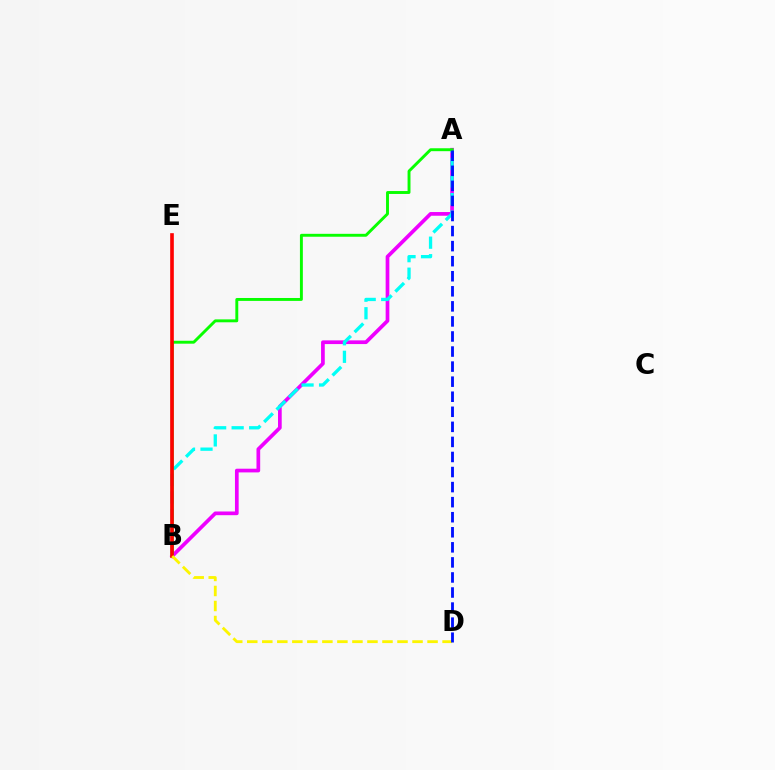{('A', 'B'): [{'color': '#ee00ff', 'line_style': 'solid', 'thickness': 2.66}, {'color': '#00fff6', 'line_style': 'dashed', 'thickness': 2.38}, {'color': '#08ff00', 'line_style': 'solid', 'thickness': 2.1}], ('B', 'E'): [{'color': '#ff0000', 'line_style': 'solid', 'thickness': 2.62}], ('B', 'D'): [{'color': '#fcf500', 'line_style': 'dashed', 'thickness': 2.04}], ('A', 'D'): [{'color': '#0010ff', 'line_style': 'dashed', 'thickness': 2.05}]}